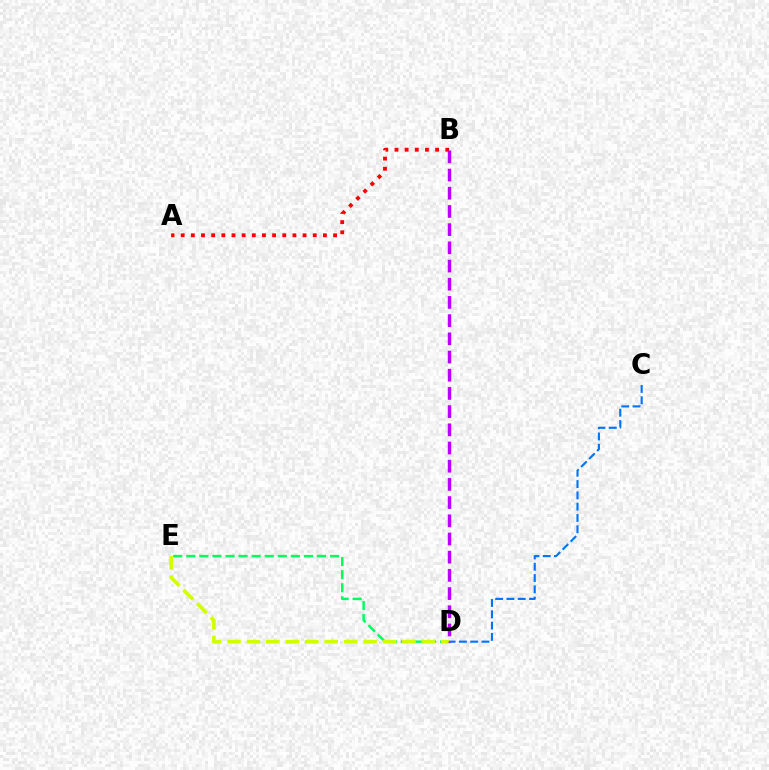{('D', 'E'): [{'color': '#00ff5c', 'line_style': 'dashed', 'thickness': 1.78}, {'color': '#d1ff00', 'line_style': 'dashed', 'thickness': 2.64}], ('C', 'D'): [{'color': '#0074ff', 'line_style': 'dashed', 'thickness': 1.53}], ('A', 'B'): [{'color': '#ff0000', 'line_style': 'dotted', 'thickness': 2.76}], ('B', 'D'): [{'color': '#b900ff', 'line_style': 'dashed', 'thickness': 2.47}]}